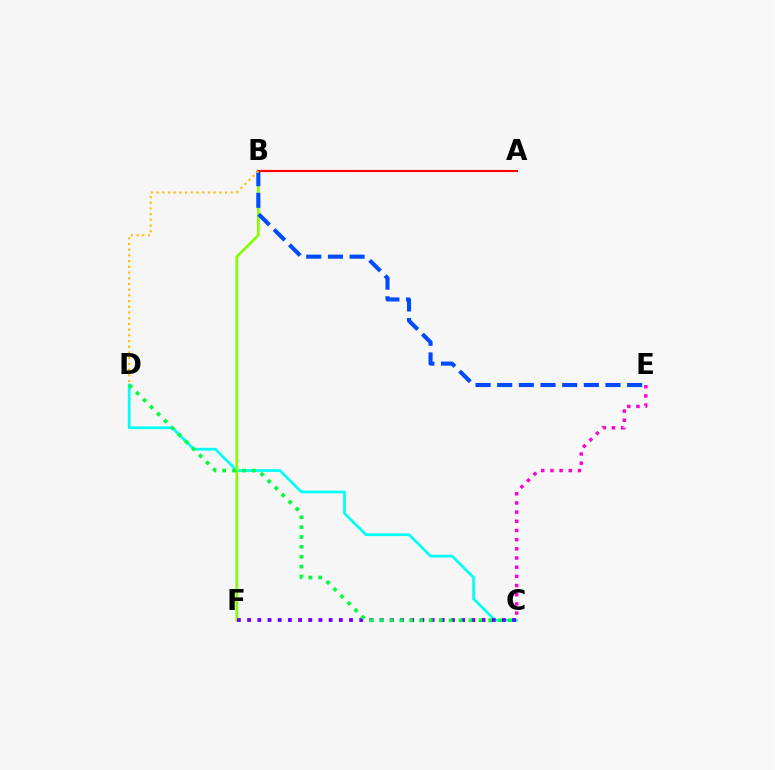{('C', 'D'): [{'color': '#00fff6', 'line_style': 'solid', 'thickness': 1.95}, {'color': '#00ff39', 'line_style': 'dotted', 'thickness': 2.68}], ('C', 'E'): [{'color': '#ff00cf', 'line_style': 'dotted', 'thickness': 2.49}], ('B', 'F'): [{'color': '#84ff00', 'line_style': 'solid', 'thickness': 1.93}], ('C', 'F'): [{'color': '#7200ff', 'line_style': 'dotted', 'thickness': 2.77}], ('B', 'E'): [{'color': '#004bff', 'line_style': 'dashed', 'thickness': 2.94}], ('A', 'B'): [{'color': '#ff0000', 'line_style': 'solid', 'thickness': 1.55}], ('B', 'D'): [{'color': '#ffbd00', 'line_style': 'dotted', 'thickness': 1.55}]}